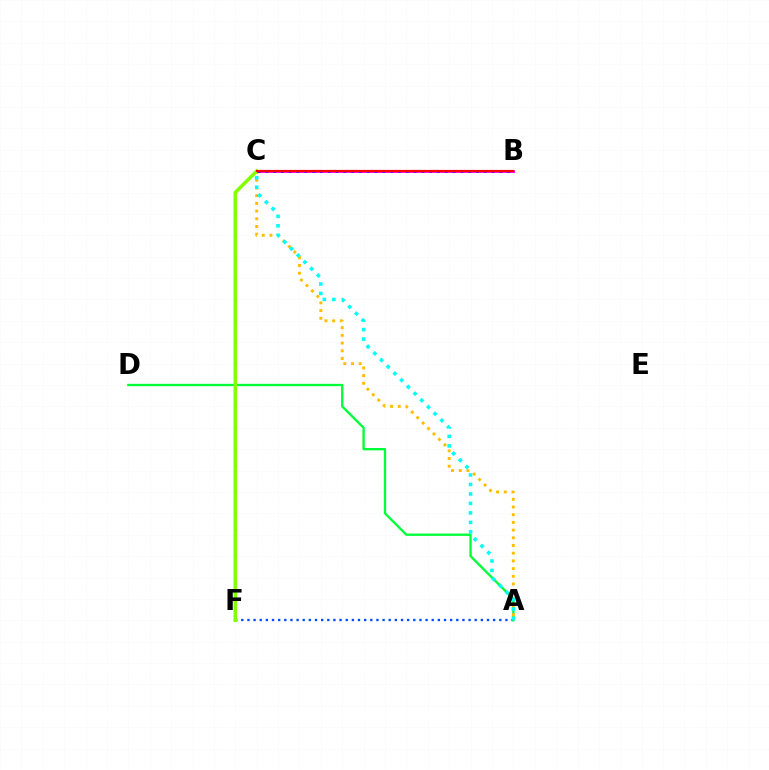{('A', 'F'): [{'color': '#004bff', 'line_style': 'dotted', 'thickness': 1.67}], ('A', 'D'): [{'color': '#00ff39', 'line_style': 'solid', 'thickness': 1.68}], ('A', 'C'): [{'color': '#ffbd00', 'line_style': 'dotted', 'thickness': 2.09}, {'color': '#00fff6', 'line_style': 'dotted', 'thickness': 2.58}], ('B', 'C'): [{'color': '#ff00cf', 'line_style': 'solid', 'thickness': 2.03}, {'color': '#7200ff', 'line_style': 'dotted', 'thickness': 2.12}, {'color': '#ff0000', 'line_style': 'solid', 'thickness': 1.59}], ('C', 'F'): [{'color': '#84ff00', 'line_style': 'solid', 'thickness': 2.53}]}